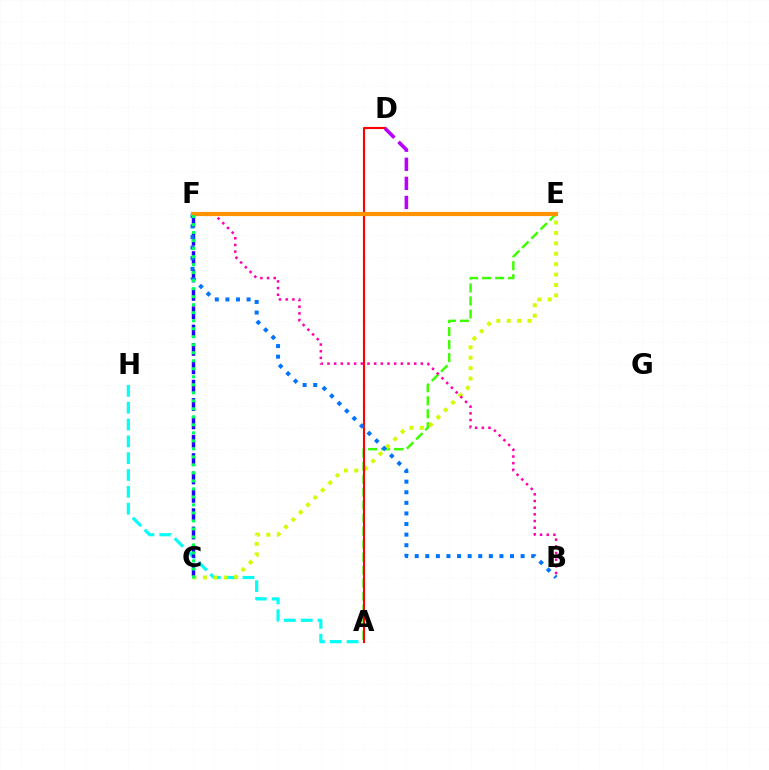{('A', 'E'): [{'color': '#3dff00', 'line_style': 'dashed', 'thickness': 1.77}], ('A', 'H'): [{'color': '#00fff6', 'line_style': 'dashed', 'thickness': 2.29}], ('C', 'F'): [{'color': '#2500ff', 'line_style': 'dashed', 'thickness': 2.49}, {'color': '#00ff5c', 'line_style': 'dotted', 'thickness': 2.18}], ('C', 'E'): [{'color': '#d1ff00', 'line_style': 'dotted', 'thickness': 2.83}], ('A', 'D'): [{'color': '#ff0000', 'line_style': 'solid', 'thickness': 1.52}], ('D', 'E'): [{'color': '#b900ff', 'line_style': 'dashed', 'thickness': 2.59}], ('B', 'F'): [{'color': '#0074ff', 'line_style': 'dotted', 'thickness': 2.88}, {'color': '#ff00ac', 'line_style': 'dotted', 'thickness': 1.81}], ('E', 'F'): [{'color': '#ff9400', 'line_style': 'solid', 'thickness': 2.99}]}